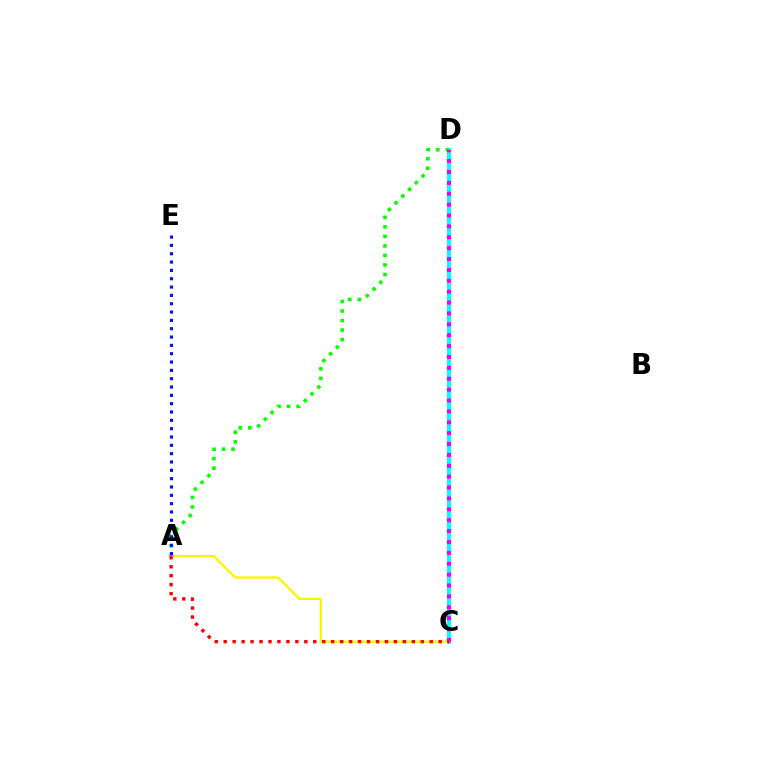{('A', 'C'): [{'color': '#fcf500', 'line_style': 'solid', 'thickness': 1.67}, {'color': '#ff0000', 'line_style': 'dotted', 'thickness': 2.43}], ('C', 'D'): [{'color': '#00fff6', 'line_style': 'solid', 'thickness': 2.83}, {'color': '#ee00ff', 'line_style': 'dotted', 'thickness': 2.96}], ('A', 'D'): [{'color': '#08ff00', 'line_style': 'dotted', 'thickness': 2.59}], ('A', 'E'): [{'color': '#0010ff', 'line_style': 'dotted', 'thickness': 2.26}]}